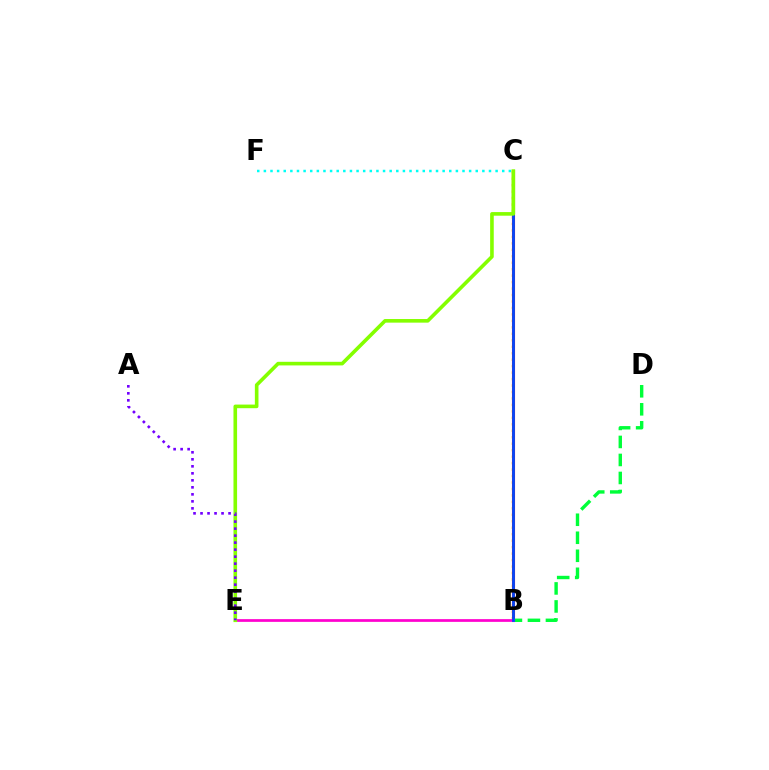{('B', 'C'): [{'color': '#ffbd00', 'line_style': 'dotted', 'thickness': 1.76}, {'color': '#ff0000', 'line_style': 'solid', 'thickness': 2.22}, {'color': '#004bff', 'line_style': 'solid', 'thickness': 1.97}], ('B', 'D'): [{'color': '#00ff39', 'line_style': 'dashed', 'thickness': 2.45}], ('C', 'F'): [{'color': '#00fff6', 'line_style': 'dotted', 'thickness': 1.8}], ('B', 'E'): [{'color': '#ff00cf', 'line_style': 'solid', 'thickness': 1.97}], ('C', 'E'): [{'color': '#84ff00', 'line_style': 'solid', 'thickness': 2.6}], ('A', 'E'): [{'color': '#7200ff', 'line_style': 'dotted', 'thickness': 1.9}]}